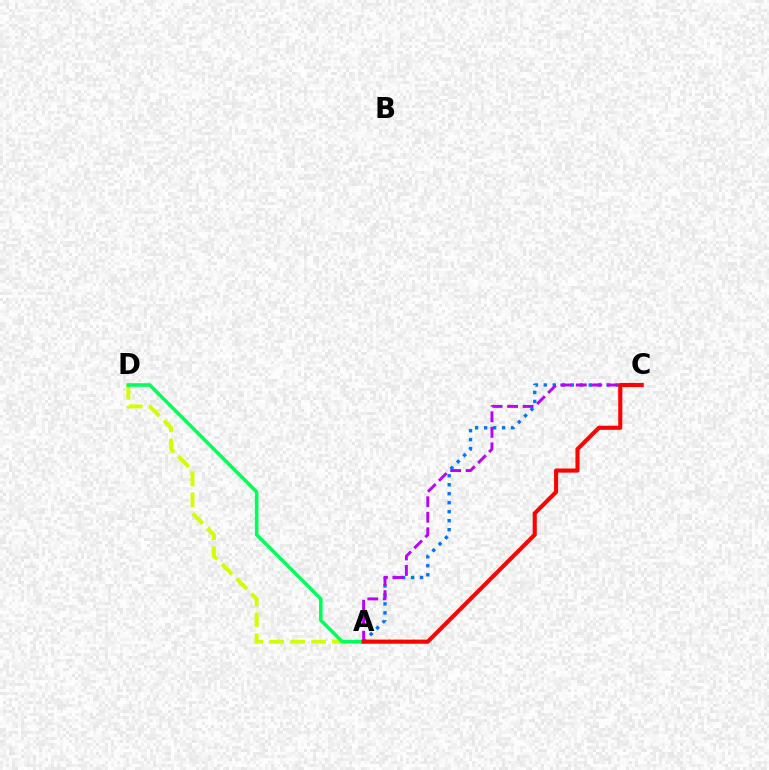{('A', 'C'): [{'color': '#0074ff', 'line_style': 'dotted', 'thickness': 2.44}, {'color': '#b900ff', 'line_style': 'dashed', 'thickness': 2.11}, {'color': '#ff0000', 'line_style': 'solid', 'thickness': 2.96}], ('A', 'D'): [{'color': '#d1ff00', 'line_style': 'dashed', 'thickness': 2.84}, {'color': '#00ff5c', 'line_style': 'solid', 'thickness': 2.56}]}